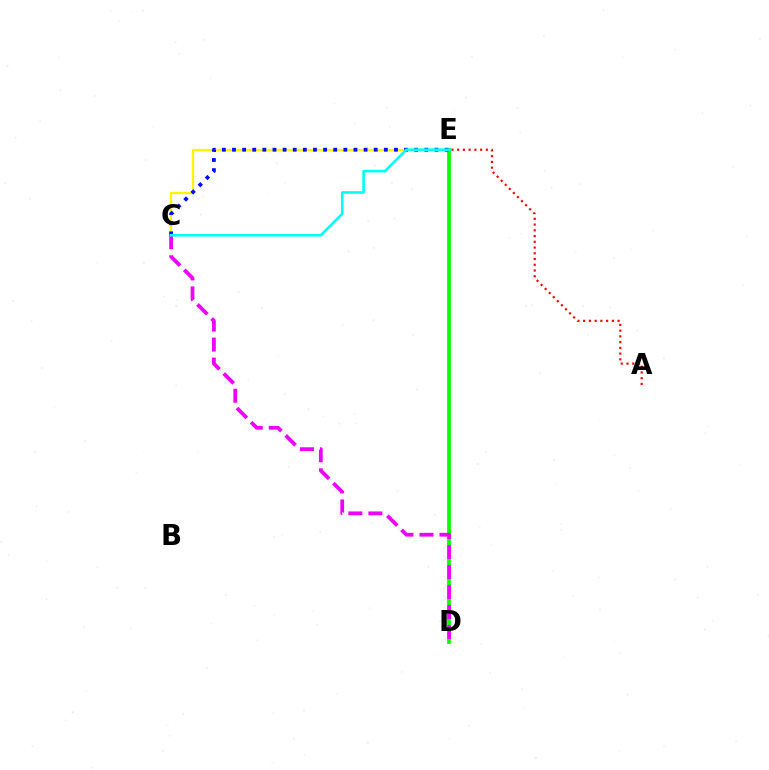{('D', 'E'): [{'color': '#08ff00', 'line_style': 'solid', 'thickness': 2.69}], ('C', 'D'): [{'color': '#ee00ff', 'line_style': 'dashed', 'thickness': 2.72}], ('A', 'E'): [{'color': '#ff0000', 'line_style': 'dotted', 'thickness': 1.56}], ('C', 'E'): [{'color': '#fcf500', 'line_style': 'solid', 'thickness': 1.63}, {'color': '#0010ff', 'line_style': 'dotted', 'thickness': 2.75}, {'color': '#00fff6', 'line_style': 'solid', 'thickness': 1.87}]}